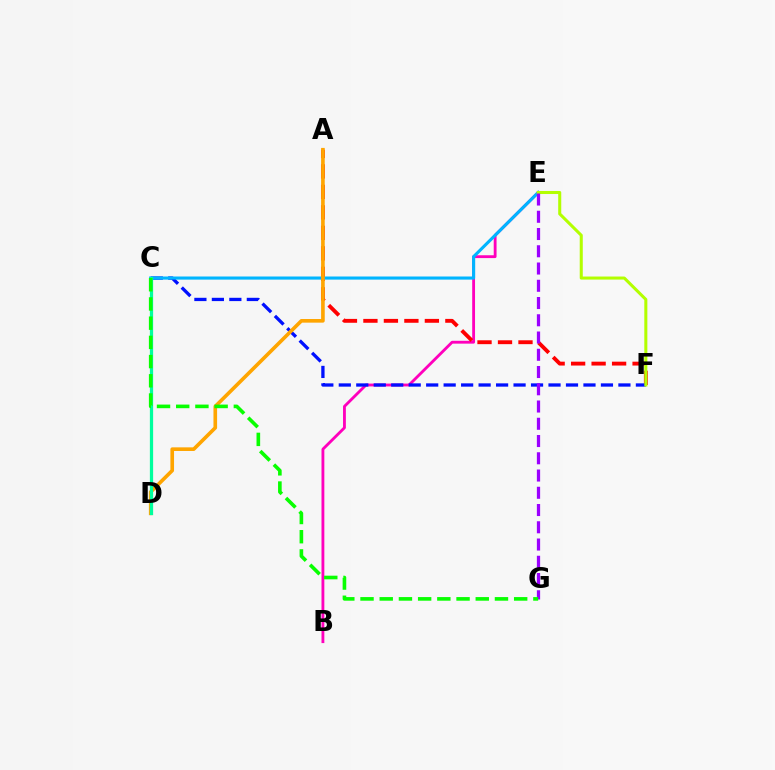{('B', 'E'): [{'color': '#ff00bd', 'line_style': 'solid', 'thickness': 2.04}], ('A', 'F'): [{'color': '#ff0000', 'line_style': 'dashed', 'thickness': 2.78}], ('C', 'F'): [{'color': '#0010ff', 'line_style': 'dashed', 'thickness': 2.37}], ('C', 'E'): [{'color': '#00b5ff', 'line_style': 'solid', 'thickness': 2.24}], ('A', 'D'): [{'color': '#ffa500', 'line_style': 'solid', 'thickness': 2.61}], ('E', 'F'): [{'color': '#b3ff00', 'line_style': 'solid', 'thickness': 2.19}], ('C', 'D'): [{'color': '#00ff9d', 'line_style': 'solid', 'thickness': 2.35}], ('E', 'G'): [{'color': '#9b00ff', 'line_style': 'dashed', 'thickness': 2.34}], ('C', 'G'): [{'color': '#08ff00', 'line_style': 'dashed', 'thickness': 2.61}]}